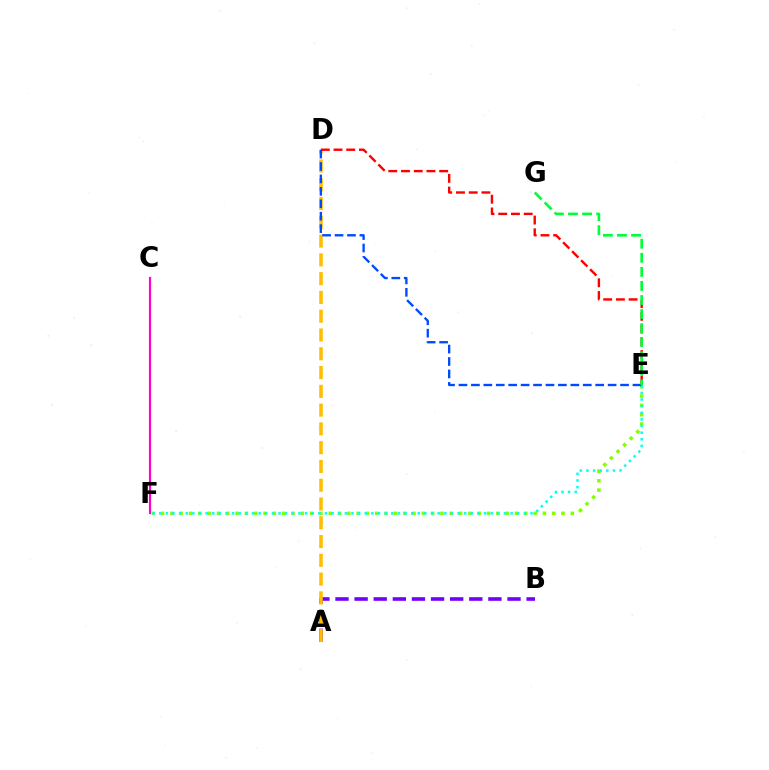{('E', 'F'): [{'color': '#84ff00', 'line_style': 'dotted', 'thickness': 2.53}, {'color': '#00fff6', 'line_style': 'dotted', 'thickness': 1.8}], ('A', 'B'): [{'color': '#7200ff', 'line_style': 'dashed', 'thickness': 2.6}], ('C', 'F'): [{'color': '#ff00cf', 'line_style': 'solid', 'thickness': 1.54}], ('A', 'D'): [{'color': '#ffbd00', 'line_style': 'dashed', 'thickness': 2.55}], ('D', 'E'): [{'color': '#ff0000', 'line_style': 'dashed', 'thickness': 1.73}, {'color': '#004bff', 'line_style': 'dashed', 'thickness': 1.69}], ('E', 'G'): [{'color': '#00ff39', 'line_style': 'dashed', 'thickness': 1.91}]}